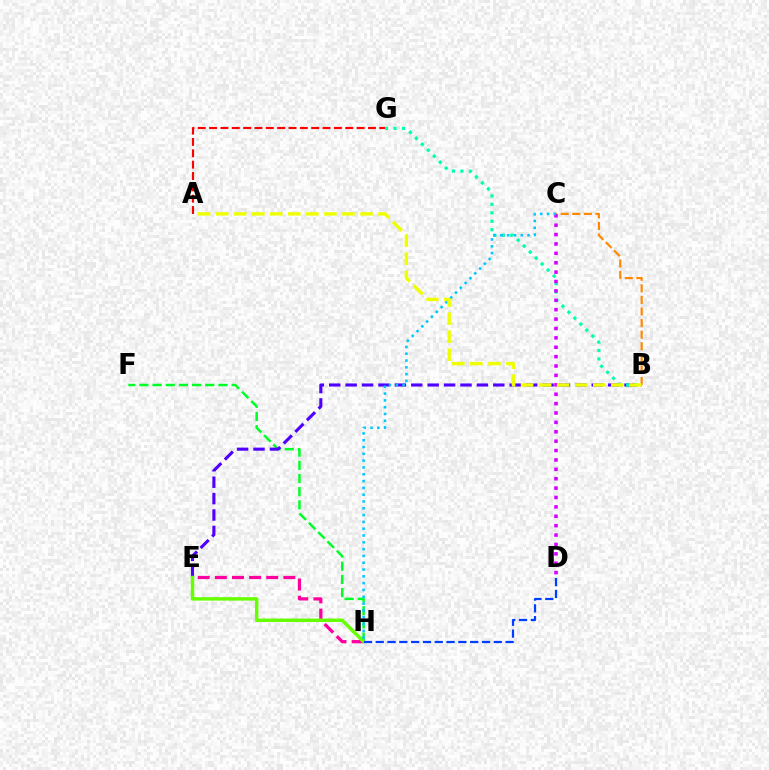{('F', 'H'): [{'color': '#00ff27', 'line_style': 'dashed', 'thickness': 1.79}], ('B', 'E'): [{'color': '#4f00ff', 'line_style': 'dashed', 'thickness': 2.23}], ('B', 'G'): [{'color': '#00ffaf', 'line_style': 'dotted', 'thickness': 2.3}], ('B', 'C'): [{'color': '#ff8800', 'line_style': 'dashed', 'thickness': 1.57}], ('E', 'H'): [{'color': '#ff00a0', 'line_style': 'dashed', 'thickness': 2.33}, {'color': '#66ff00', 'line_style': 'solid', 'thickness': 2.48}], ('C', 'D'): [{'color': '#d600ff', 'line_style': 'dotted', 'thickness': 2.55}], ('C', 'H'): [{'color': '#00c7ff', 'line_style': 'dotted', 'thickness': 1.85}], ('A', 'G'): [{'color': '#ff0000', 'line_style': 'dashed', 'thickness': 1.54}], ('A', 'B'): [{'color': '#eeff00', 'line_style': 'dashed', 'thickness': 2.45}], ('D', 'H'): [{'color': '#003fff', 'line_style': 'dashed', 'thickness': 1.6}]}